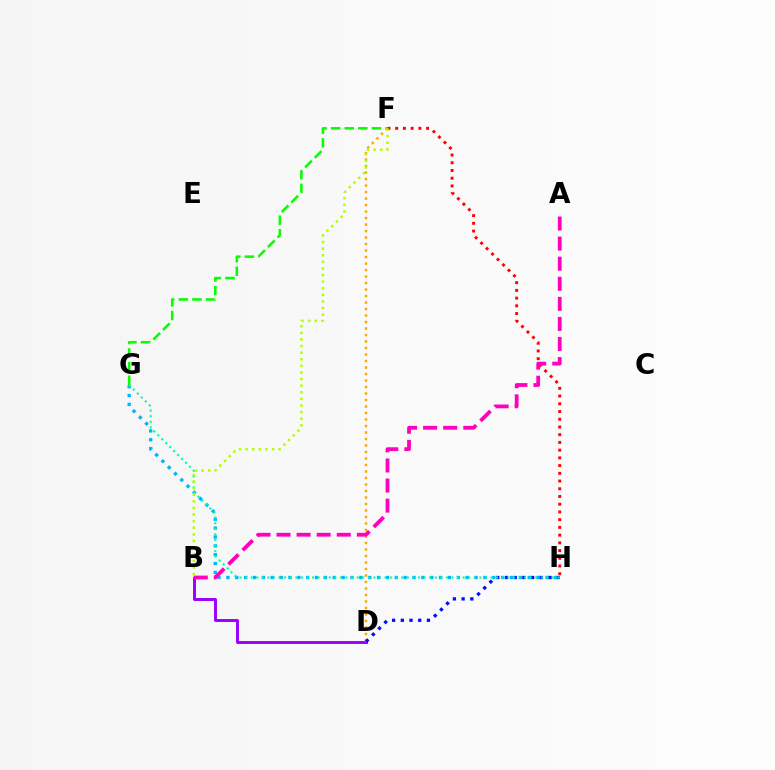{('F', 'G'): [{'color': '#08ff00', 'line_style': 'dashed', 'thickness': 1.85}], ('G', 'H'): [{'color': '#00b5ff', 'line_style': 'dotted', 'thickness': 2.41}, {'color': '#00ff9d', 'line_style': 'dotted', 'thickness': 1.52}], ('B', 'D'): [{'color': '#9b00ff', 'line_style': 'solid', 'thickness': 2.11}], ('D', 'F'): [{'color': '#ffa500', 'line_style': 'dotted', 'thickness': 1.77}], ('D', 'H'): [{'color': '#0010ff', 'line_style': 'dotted', 'thickness': 2.36}], ('F', 'H'): [{'color': '#ff0000', 'line_style': 'dotted', 'thickness': 2.1}], ('A', 'B'): [{'color': '#ff00bd', 'line_style': 'dashed', 'thickness': 2.73}], ('B', 'F'): [{'color': '#b3ff00', 'line_style': 'dotted', 'thickness': 1.79}]}